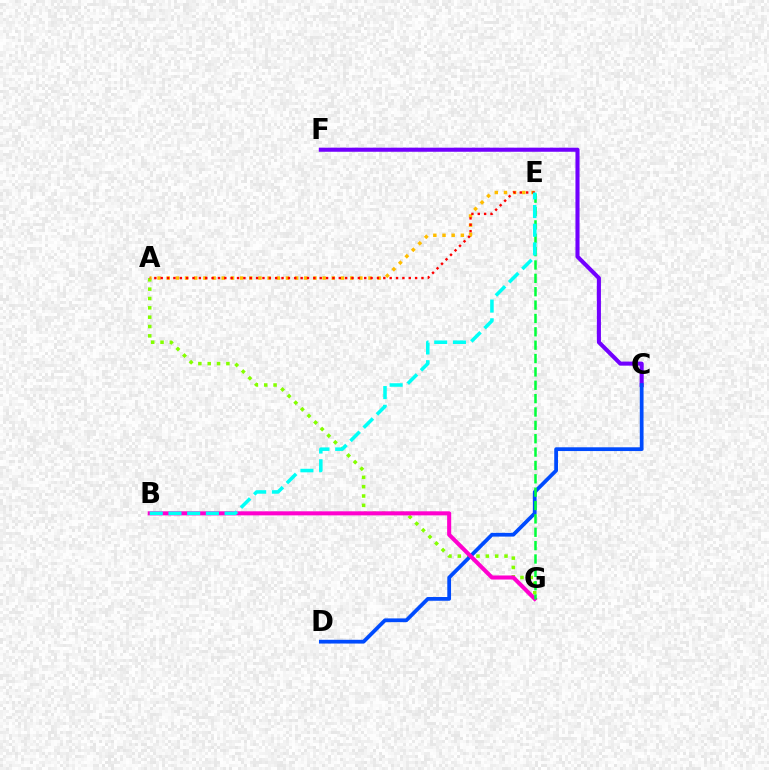{('A', 'G'): [{'color': '#84ff00', 'line_style': 'dotted', 'thickness': 2.54}], ('A', 'E'): [{'color': '#ffbd00', 'line_style': 'dotted', 'thickness': 2.49}, {'color': '#ff0000', 'line_style': 'dotted', 'thickness': 1.73}], ('C', 'F'): [{'color': '#7200ff', 'line_style': 'solid', 'thickness': 2.94}], ('C', 'D'): [{'color': '#004bff', 'line_style': 'solid', 'thickness': 2.7}], ('B', 'G'): [{'color': '#ff00cf', 'line_style': 'solid', 'thickness': 2.92}], ('E', 'G'): [{'color': '#00ff39', 'line_style': 'dashed', 'thickness': 1.82}], ('B', 'E'): [{'color': '#00fff6', 'line_style': 'dashed', 'thickness': 2.54}]}